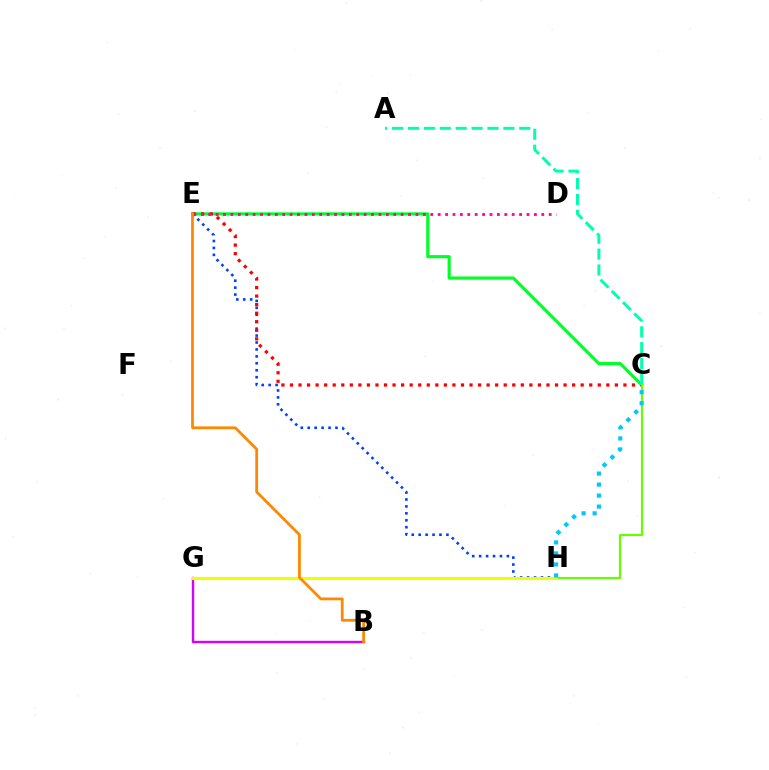{('C', 'E'): [{'color': '#00ff27', 'line_style': 'solid', 'thickness': 2.26}, {'color': '#ff0000', 'line_style': 'dotted', 'thickness': 2.32}], ('E', 'H'): [{'color': '#003fff', 'line_style': 'dotted', 'thickness': 1.88}], ('B', 'G'): [{'color': '#d600ff', 'line_style': 'solid', 'thickness': 1.72}], ('G', 'H'): [{'color': '#4f00ff', 'line_style': 'solid', 'thickness': 1.81}, {'color': '#eeff00', 'line_style': 'solid', 'thickness': 2.24}], ('D', 'E'): [{'color': '#ff00a0', 'line_style': 'dotted', 'thickness': 2.01}], ('A', 'C'): [{'color': '#00ffaf', 'line_style': 'dashed', 'thickness': 2.16}], ('C', 'H'): [{'color': '#66ff00', 'line_style': 'solid', 'thickness': 1.55}, {'color': '#00c7ff', 'line_style': 'dotted', 'thickness': 2.99}], ('B', 'E'): [{'color': '#ff8800', 'line_style': 'solid', 'thickness': 2.0}]}